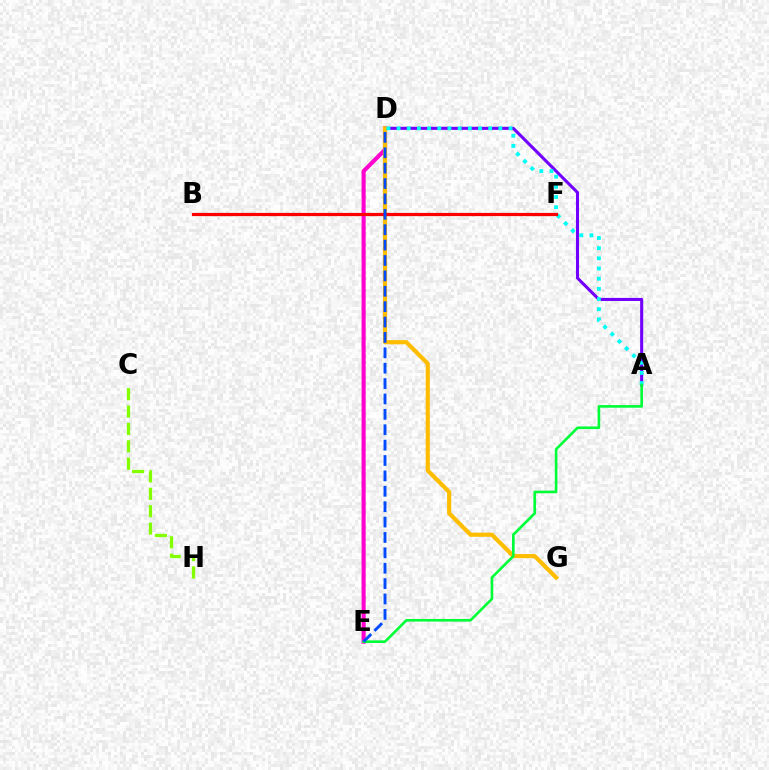{('A', 'D'): [{'color': '#7200ff', 'line_style': 'solid', 'thickness': 2.21}, {'color': '#00fff6', 'line_style': 'dotted', 'thickness': 2.76}], ('D', 'E'): [{'color': '#ff00cf', 'line_style': 'solid', 'thickness': 2.95}, {'color': '#004bff', 'line_style': 'dashed', 'thickness': 2.09}], ('D', 'G'): [{'color': '#ffbd00', 'line_style': 'solid', 'thickness': 3.0}], ('C', 'H'): [{'color': '#84ff00', 'line_style': 'dashed', 'thickness': 2.36}], ('A', 'E'): [{'color': '#00ff39', 'line_style': 'solid', 'thickness': 1.9}], ('B', 'F'): [{'color': '#ff0000', 'line_style': 'solid', 'thickness': 2.31}]}